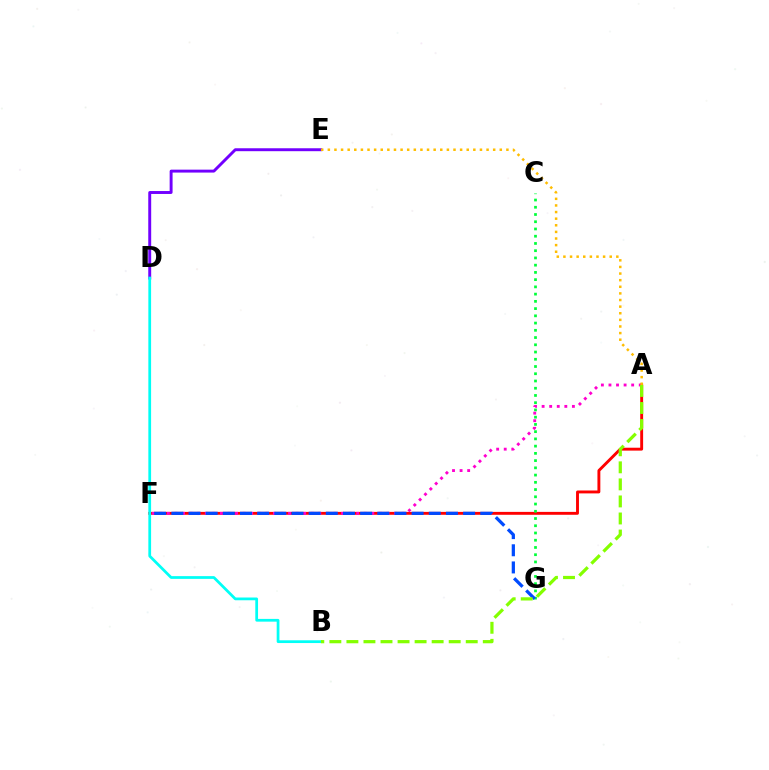{('A', 'F'): [{'color': '#ff0000', 'line_style': 'solid', 'thickness': 2.09}, {'color': '#ff00cf', 'line_style': 'dotted', 'thickness': 2.06}], ('D', 'E'): [{'color': '#7200ff', 'line_style': 'solid', 'thickness': 2.11}], ('C', 'G'): [{'color': '#00ff39', 'line_style': 'dotted', 'thickness': 1.97}], ('F', 'G'): [{'color': '#004bff', 'line_style': 'dashed', 'thickness': 2.33}], ('B', 'D'): [{'color': '#00fff6', 'line_style': 'solid', 'thickness': 1.98}], ('A', 'B'): [{'color': '#84ff00', 'line_style': 'dashed', 'thickness': 2.32}], ('A', 'E'): [{'color': '#ffbd00', 'line_style': 'dotted', 'thickness': 1.8}]}